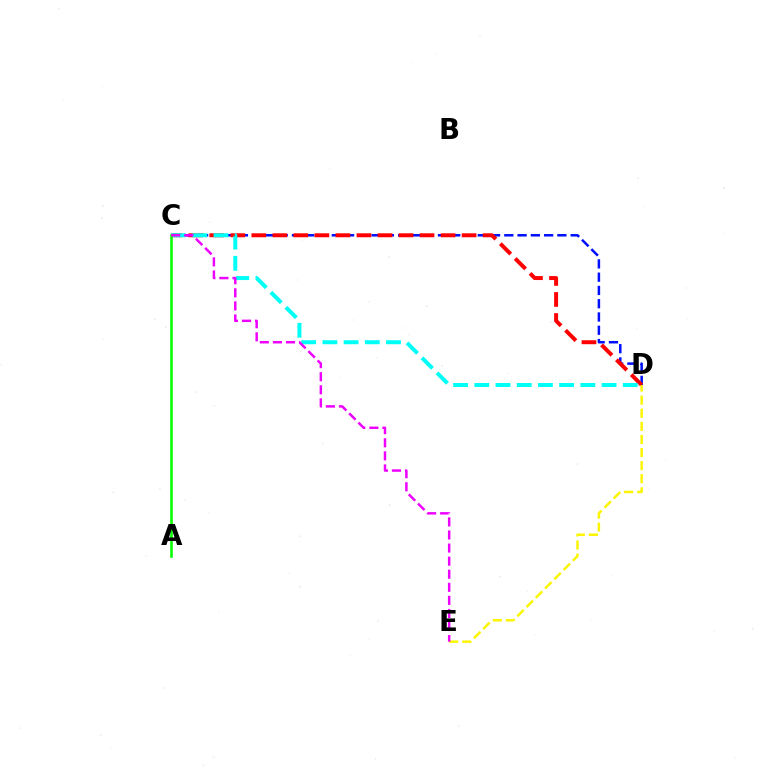{('C', 'D'): [{'color': '#0010ff', 'line_style': 'dashed', 'thickness': 1.8}, {'color': '#ff0000', 'line_style': 'dashed', 'thickness': 2.86}, {'color': '#00fff6', 'line_style': 'dashed', 'thickness': 2.88}], ('A', 'C'): [{'color': '#08ff00', 'line_style': 'solid', 'thickness': 1.87}], ('D', 'E'): [{'color': '#fcf500', 'line_style': 'dashed', 'thickness': 1.78}], ('C', 'E'): [{'color': '#ee00ff', 'line_style': 'dashed', 'thickness': 1.78}]}